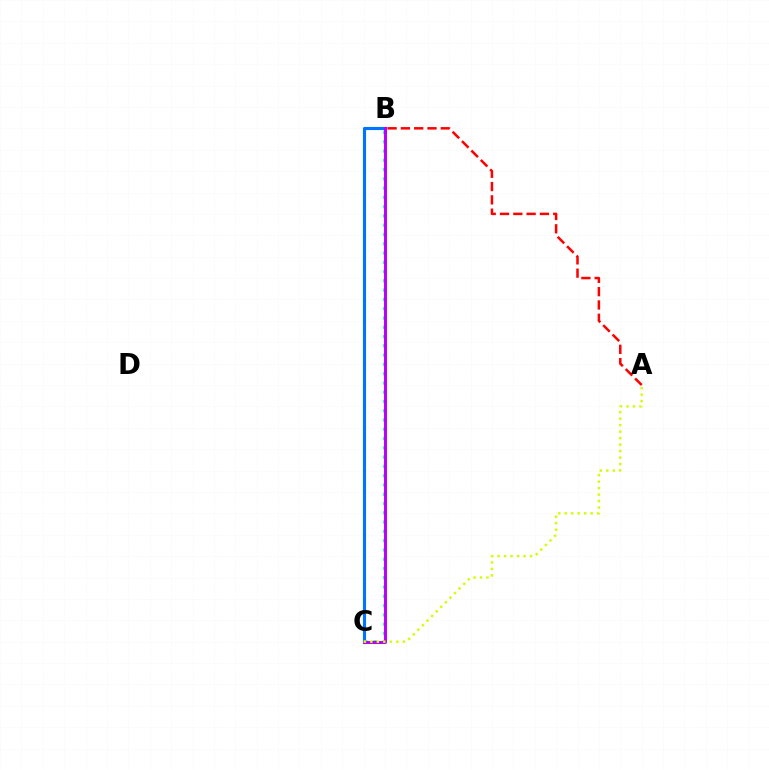{('B', 'C'): [{'color': '#0074ff', 'line_style': 'solid', 'thickness': 2.26}, {'color': '#00ff5c', 'line_style': 'dotted', 'thickness': 2.52}, {'color': '#b900ff', 'line_style': 'solid', 'thickness': 2.13}], ('A', 'B'): [{'color': '#ff0000', 'line_style': 'dashed', 'thickness': 1.81}], ('A', 'C'): [{'color': '#d1ff00', 'line_style': 'dotted', 'thickness': 1.76}]}